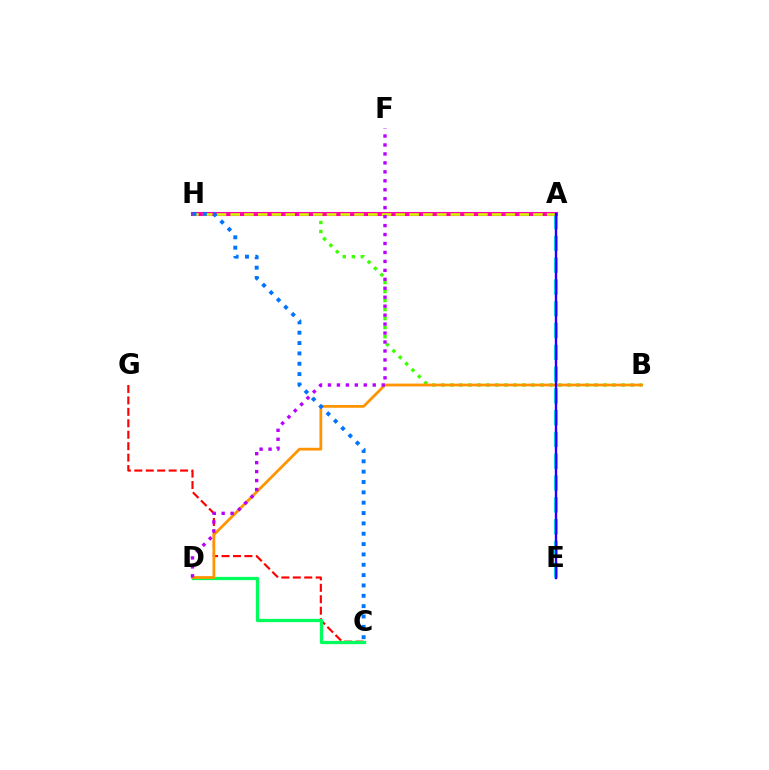{('C', 'G'): [{'color': '#ff0000', 'line_style': 'dashed', 'thickness': 1.55}], ('A', 'E'): [{'color': '#00fff6', 'line_style': 'dashed', 'thickness': 2.96}, {'color': '#2500ff', 'line_style': 'solid', 'thickness': 1.73}], ('B', 'H'): [{'color': '#3dff00', 'line_style': 'dotted', 'thickness': 2.45}], ('C', 'D'): [{'color': '#00ff5c', 'line_style': 'solid', 'thickness': 2.36}], ('A', 'H'): [{'color': '#ff00ac', 'line_style': 'solid', 'thickness': 2.94}, {'color': '#d1ff00', 'line_style': 'dashed', 'thickness': 1.87}], ('B', 'D'): [{'color': '#ff9400', 'line_style': 'solid', 'thickness': 1.99}], ('D', 'F'): [{'color': '#b900ff', 'line_style': 'dotted', 'thickness': 2.43}], ('C', 'H'): [{'color': '#0074ff', 'line_style': 'dotted', 'thickness': 2.81}]}